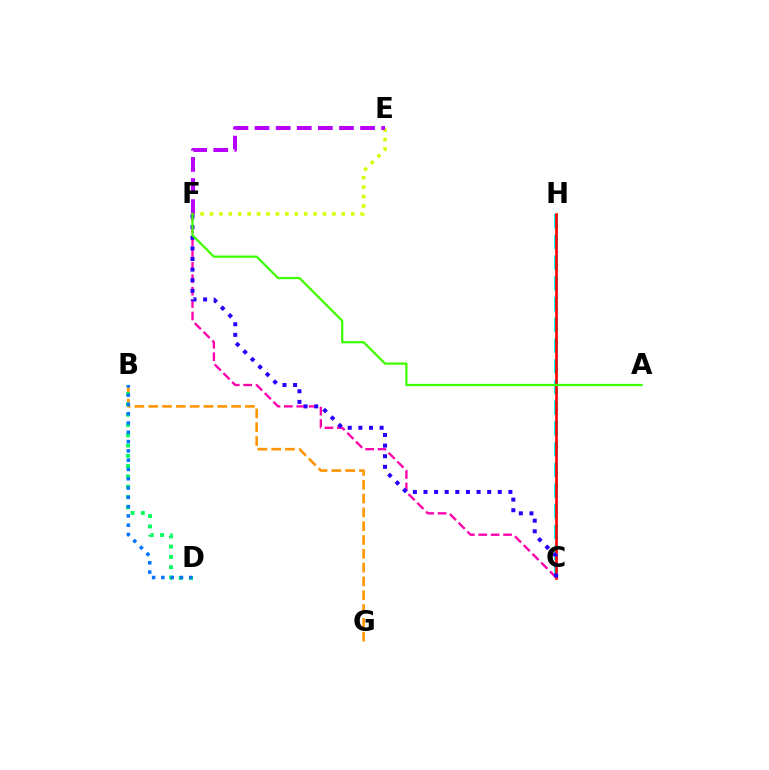{('C', 'H'): [{'color': '#00fff6', 'line_style': 'dashed', 'thickness': 2.81}, {'color': '#ff0000', 'line_style': 'solid', 'thickness': 1.9}], ('B', 'G'): [{'color': '#ff9400', 'line_style': 'dashed', 'thickness': 1.88}], ('E', 'F'): [{'color': '#d1ff00', 'line_style': 'dotted', 'thickness': 2.56}, {'color': '#b900ff', 'line_style': 'dashed', 'thickness': 2.87}], ('B', 'D'): [{'color': '#00ff5c', 'line_style': 'dotted', 'thickness': 2.8}, {'color': '#0074ff', 'line_style': 'dotted', 'thickness': 2.52}], ('C', 'F'): [{'color': '#ff00ac', 'line_style': 'dashed', 'thickness': 1.68}, {'color': '#2500ff', 'line_style': 'dotted', 'thickness': 2.88}], ('A', 'F'): [{'color': '#3dff00', 'line_style': 'solid', 'thickness': 1.61}]}